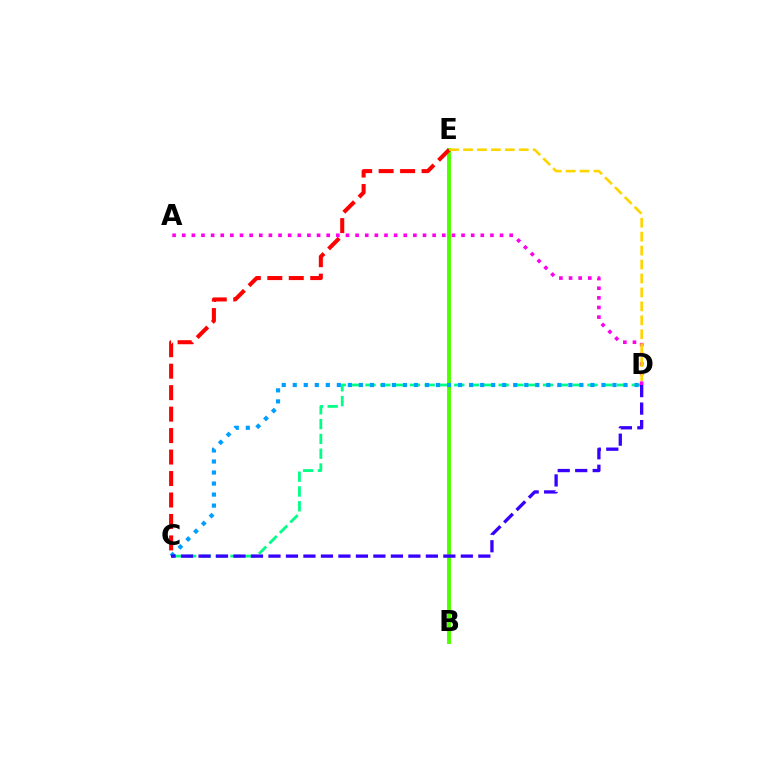{('B', 'E'): [{'color': '#4fff00', 'line_style': 'solid', 'thickness': 2.81}], ('C', 'D'): [{'color': '#00ff86', 'line_style': 'dashed', 'thickness': 2.01}, {'color': '#009eff', 'line_style': 'dotted', 'thickness': 3.0}, {'color': '#3700ff', 'line_style': 'dashed', 'thickness': 2.38}], ('C', 'E'): [{'color': '#ff0000', 'line_style': 'dashed', 'thickness': 2.92}], ('A', 'D'): [{'color': '#ff00ed', 'line_style': 'dotted', 'thickness': 2.62}], ('D', 'E'): [{'color': '#ffd500', 'line_style': 'dashed', 'thickness': 1.89}]}